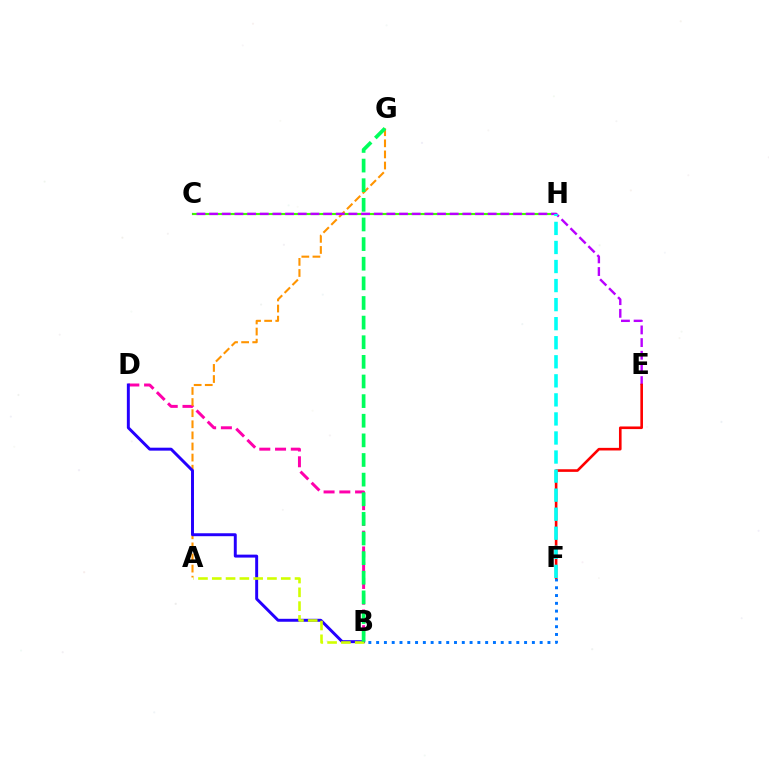{('C', 'H'): [{'color': '#3dff00', 'line_style': 'solid', 'thickness': 1.56}], ('B', 'D'): [{'color': '#ff00ac', 'line_style': 'dashed', 'thickness': 2.14}, {'color': '#2500ff', 'line_style': 'solid', 'thickness': 2.12}], ('A', 'G'): [{'color': '#ff9400', 'line_style': 'dashed', 'thickness': 1.51}], ('C', 'E'): [{'color': '#b900ff', 'line_style': 'dashed', 'thickness': 1.72}], ('A', 'B'): [{'color': '#d1ff00', 'line_style': 'dashed', 'thickness': 1.87}], ('B', 'F'): [{'color': '#0074ff', 'line_style': 'dotted', 'thickness': 2.12}], ('E', 'F'): [{'color': '#ff0000', 'line_style': 'solid', 'thickness': 1.88}], ('F', 'H'): [{'color': '#00fff6', 'line_style': 'dashed', 'thickness': 2.59}], ('B', 'G'): [{'color': '#00ff5c', 'line_style': 'dashed', 'thickness': 2.67}]}